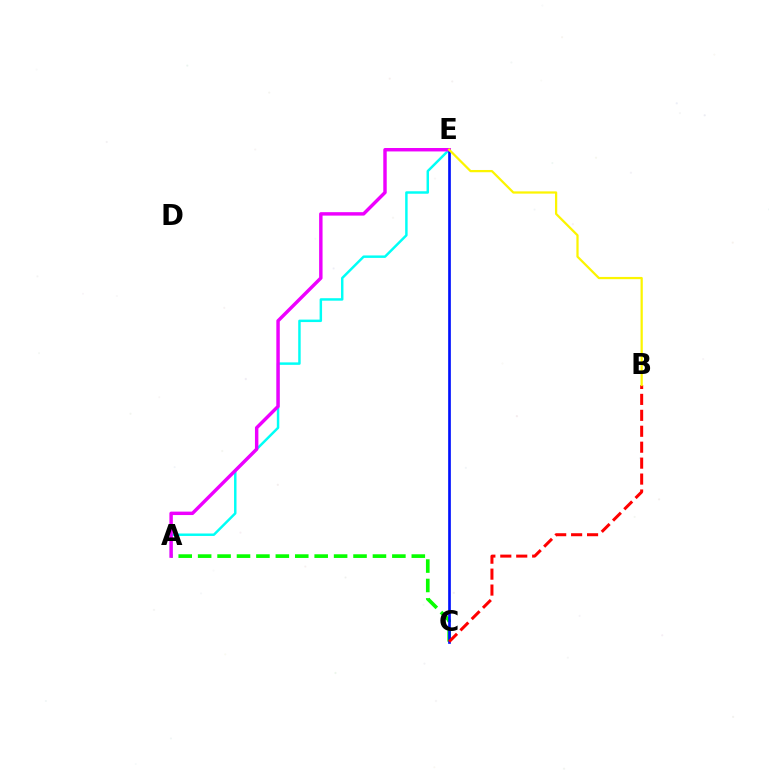{('A', 'C'): [{'color': '#08ff00', 'line_style': 'dashed', 'thickness': 2.64}], ('A', 'E'): [{'color': '#00fff6', 'line_style': 'solid', 'thickness': 1.78}, {'color': '#ee00ff', 'line_style': 'solid', 'thickness': 2.47}], ('C', 'E'): [{'color': '#0010ff', 'line_style': 'solid', 'thickness': 1.93}], ('B', 'C'): [{'color': '#ff0000', 'line_style': 'dashed', 'thickness': 2.17}], ('B', 'E'): [{'color': '#fcf500', 'line_style': 'solid', 'thickness': 1.62}]}